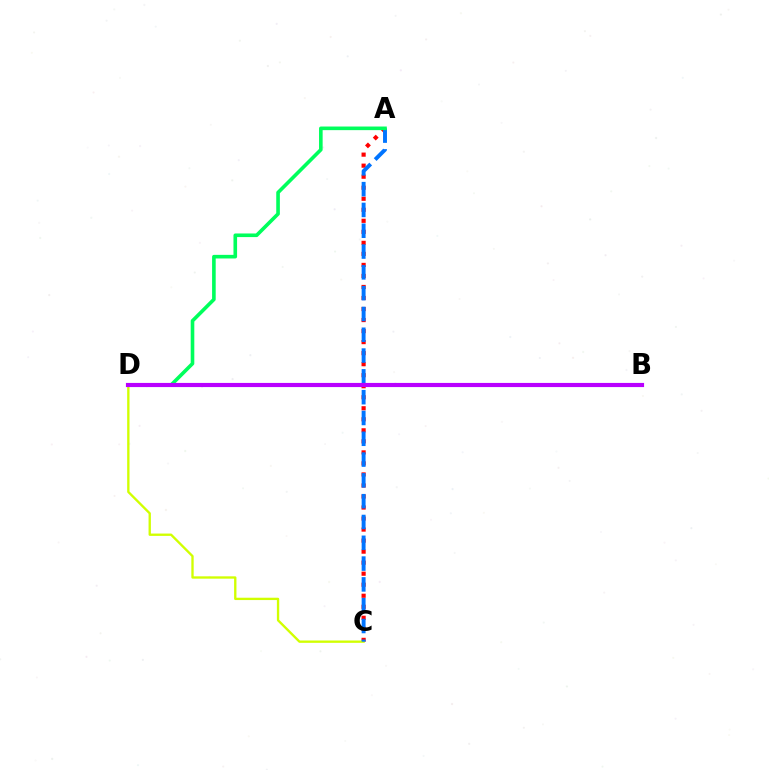{('A', 'C'): [{'color': '#ff0000', 'line_style': 'dotted', 'thickness': 3.0}, {'color': '#0074ff', 'line_style': 'dashed', 'thickness': 2.83}], ('C', 'D'): [{'color': '#d1ff00', 'line_style': 'solid', 'thickness': 1.69}], ('A', 'D'): [{'color': '#00ff5c', 'line_style': 'solid', 'thickness': 2.6}], ('B', 'D'): [{'color': '#b900ff', 'line_style': 'solid', 'thickness': 2.99}]}